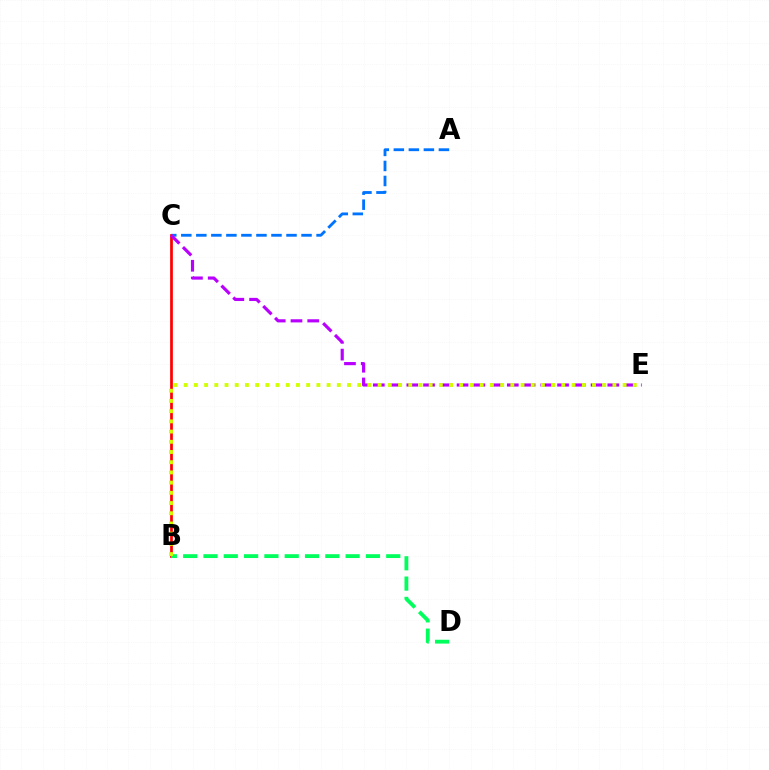{('B', 'C'): [{'color': '#ff0000', 'line_style': 'solid', 'thickness': 1.96}], ('A', 'C'): [{'color': '#0074ff', 'line_style': 'dashed', 'thickness': 2.04}], ('B', 'D'): [{'color': '#00ff5c', 'line_style': 'dashed', 'thickness': 2.76}], ('C', 'E'): [{'color': '#b900ff', 'line_style': 'dashed', 'thickness': 2.28}], ('B', 'E'): [{'color': '#d1ff00', 'line_style': 'dotted', 'thickness': 2.77}]}